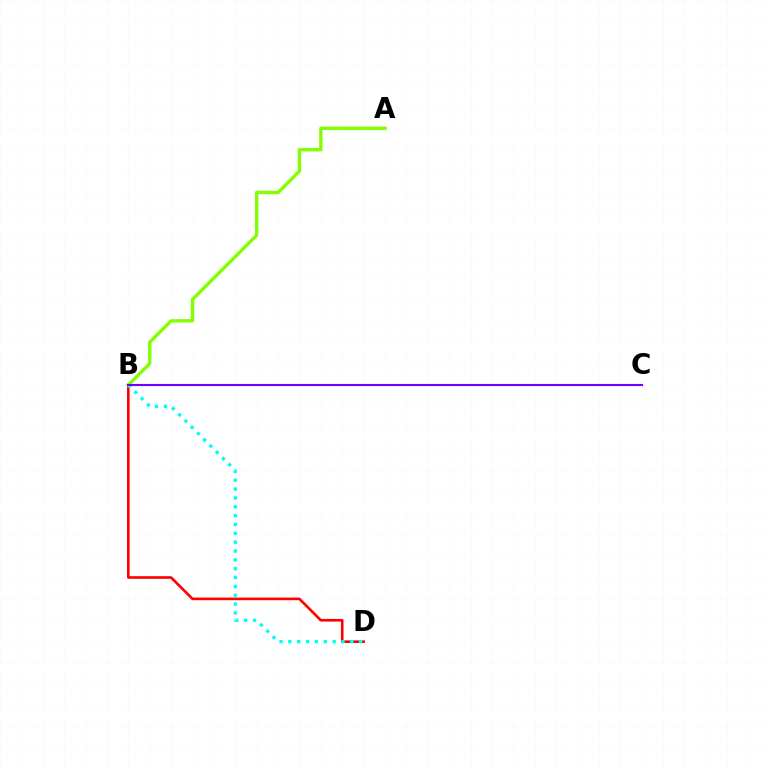{('B', 'D'): [{'color': '#ff0000', 'line_style': 'solid', 'thickness': 1.88}, {'color': '#00fff6', 'line_style': 'dotted', 'thickness': 2.4}], ('A', 'B'): [{'color': '#84ff00', 'line_style': 'solid', 'thickness': 2.43}], ('B', 'C'): [{'color': '#7200ff', 'line_style': 'solid', 'thickness': 1.52}]}